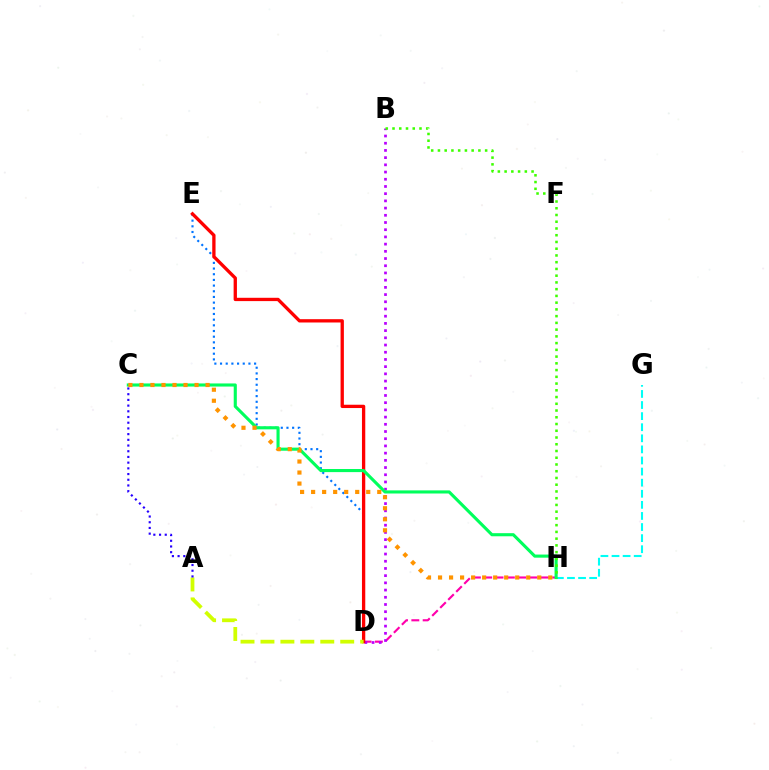{('D', 'H'): [{'color': '#ff00ac', 'line_style': 'dashed', 'thickness': 1.54}], ('D', 'E'): [{'color': '#0074ff', 'line_style': 'dotted', 'thickness': 1.54}, {'color': '#ff0000', 'line_style': 'solid', 'thickness': 2.38}], ('B', 'D'): [{'color': '#b900ff', 'line_style': 'dotted', 'thickness': 1.96}], ('G', 'H'): [{'color': '#00fff6', 'line_style': 'dashed', 'thickness': 1.51}], ('C', 'H'): [{'color': '#00ff5c', 'line_style': 'solid', 'thickness': 2.24}, {'color': '#ff9400', 'line_style': 'dotted', 'thickness': 3.0}], ('A', 'D'): [{'color': '#d1ff00', 'line_style': 'dashed', 'thickness': 2.71}], ('B', 'H'): [{'color': '#3dff00', 'line_style': 'dotted', 'thickness': 1.83}], ('A', 'C'): [{'color': '#2500ff', 'line_style': 'dotted', 'thickness': 1.55}]}